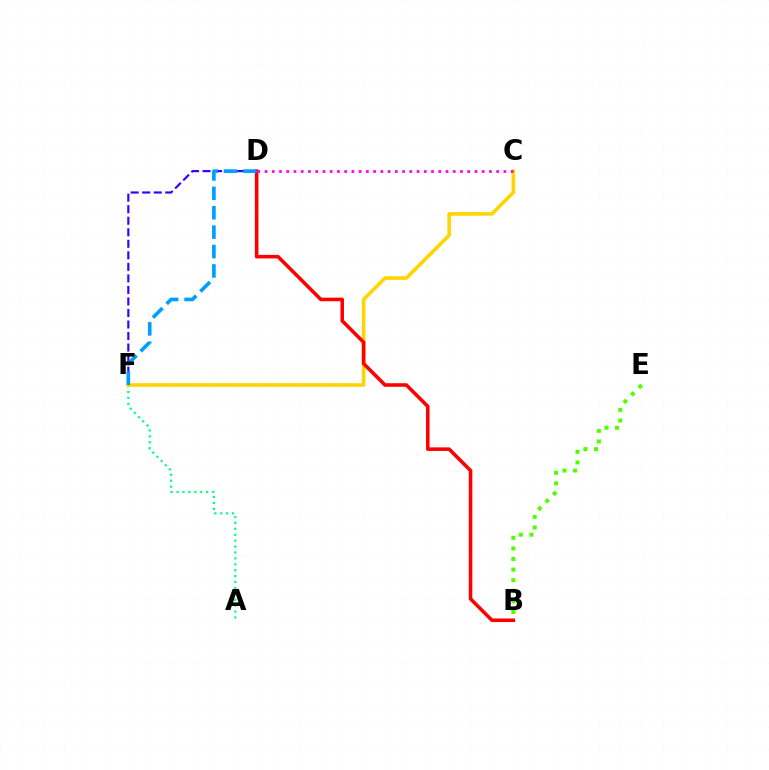{('D', 'F'): [{'color': '#3700ff', 'line_style': 'dashed', 'thickness': 1.57}, {'color': '#009eff', 'line_style': 'dashed', 'thickness': 2.64}], ('A', 'F'): [{'color': '#00ff86', 'line_style': 'dotted', 'thickness': 1.61}], ('B', 'E'): [{'color': '#4fff00', 'line_style': 'dotted', 'thickness': 2.88}], ('C', 'F'): [{'color': '#ffd500', 'line_style': 'solid', 'thickness': 2.6}], ('B', 'D'): [{'color': '#ff0000', 'line_style': 'solid', 'thickness': 2.57}], ('C', 'D'): [{'color': '#ff00ed', 'line_style': 'dotted', 'thickness': 1.97}]}